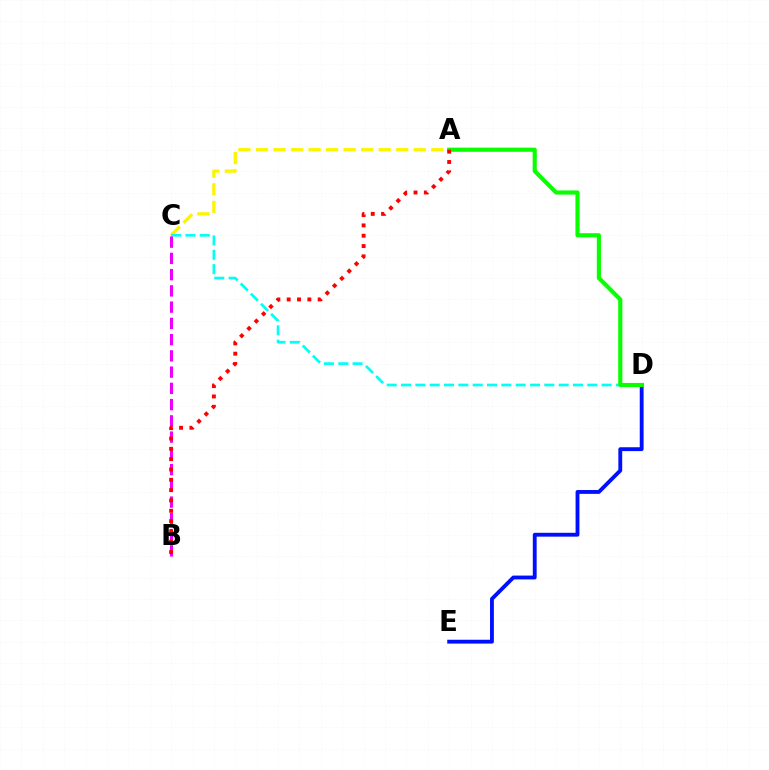{('A', 'C'): [{'color': '#fcf500', 'line_style': 'dashed', 'thickness': 2.38}], ('D', 'E'): [{'color': '#0010ff', 'line_style': 'solid', 'thickness': 2.77}], ('C', 'D'): [{'color': '#00fff6', 'line_style': 'dashed', 'thickness': 1.95}], ('B', 'C'): [{'color': '#ee00ff', 'line_style': 'dashed', 'thickness': 2.21}], ('A', 'D'): [{'color': '#08ff00', 'line_style': 'solid', 'thickness': 2.98}], ('A', 'B'): [{'color': '#ff0000', 'line_style': 'dotted', 'thickness': 2.81}]}